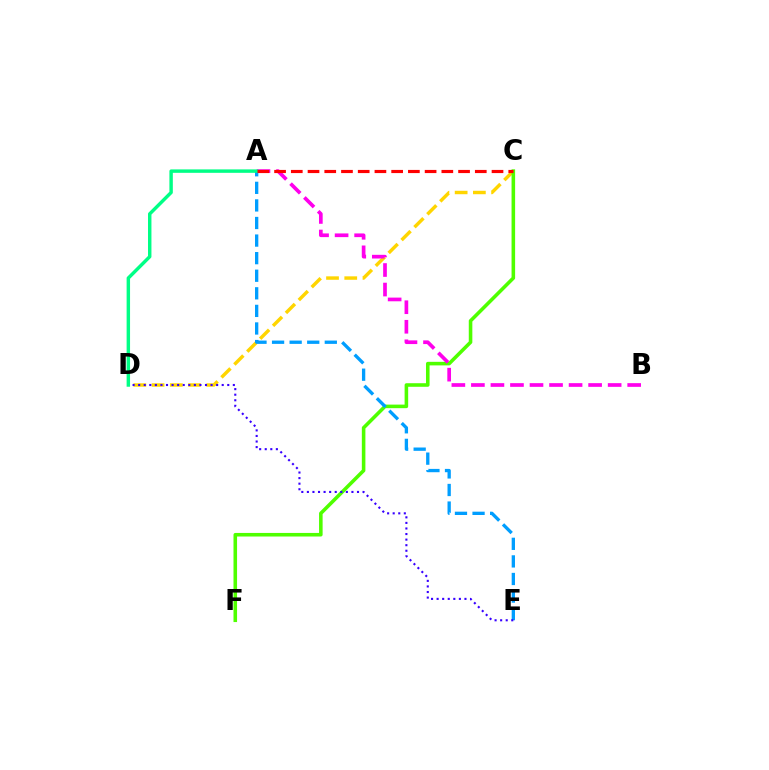{('C', 'D'): [{'color': '#ffd500', 'line_style': 'dashed', 'thickness': 2.48}], ('C', 'F'): [{'color': '#4fff00', 'line_style': 'solid', 'thickness': 2.57}], ('A', 'B'): [{'color': '#ff00ed', 'line_style': 'dashed', 'thickness': 2.65}], ('A', 'E'): [{'color': '#009eff', 'line_style': 'dashed', 'thickness': 2.39}], ('D', 'E'): [{'color': '#3700ff', 'line_style': 'dotted', 'thickness': 1.51}], ('A', 'D'): [{'color': '#00ff86', 'line_style': 'solid', 'thickness': 2.47}], ('A', 'C'): [{'color': '#ff0000', 'line_style': 'dashed', 'thickness': 2.27}]}